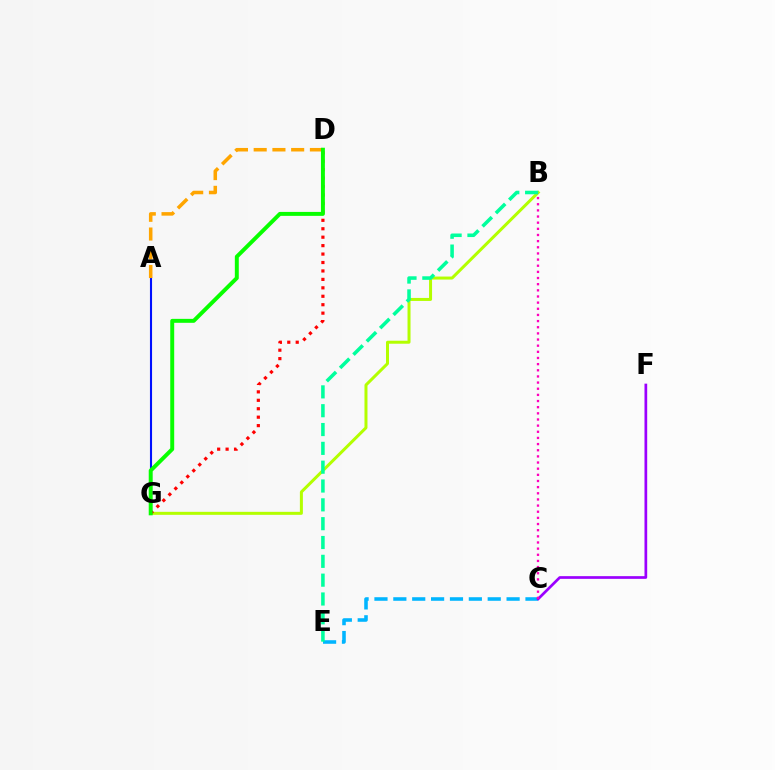{('B', 'G'): [{'color': '#b3ff00', 'line_style': 'solid', 'thickness': 2.16}], ('C', 'E'): [{'color': '#00b5ff', 'line_style': 'dashed', 'thickness': 2.56}], ('B', 'E'): [{'color': '#00ff9d', 'line_style': 'dashed', 'thickness': 2.56}], ('C', 'F'): [{'color': '#9b00ff', 'line_style': 'solid', 'thickness': 1.95}], ('A', 'G'): [{'color': '#0010ff', 'line_style': 'solid', 'thickness': 1.51}], ('A', 'D'): [{'color': '#ffa500', 'line_style': 'dashed', 'thickness': 2.55}], ('B', 'C'): [{'color': '#ff00bd', 'line_style': 'dotted', 'thickness': 1.67}], ('D', 'G'): [{'color': '#ff0000', 'line_style': 'dotted', 'thickness': 2.29}, {'color': '#08ff00', 'line_style': 'solid', 'thickness': 2.84}]}